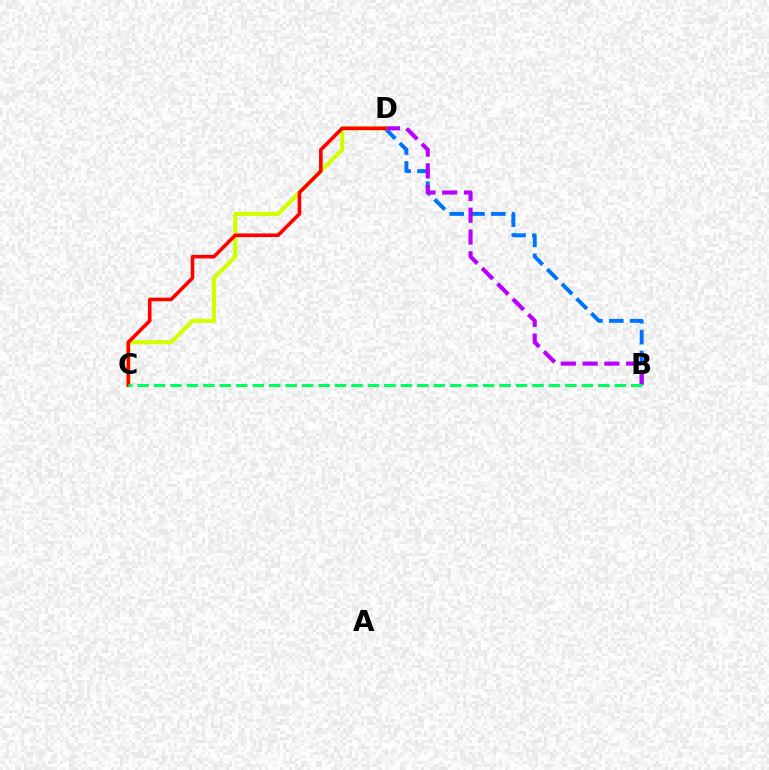{('B', 'D'): [{'color': '#0074ff', 'line_style': 'dashed', 'thickness': 2.83}, {'color': '#b900ff', 'line_style': 'dashed', 'thickness': 2.96}], ('C', 'D'): [{'color': '#d1ff00', 'line_style': 'solid', 'thickness': 2.99}, {'color': '#ff0000', 'line_style': 'solid', 'thickness': 2.6}], ('B', 'C'): [{'color': '#00ff5c', 'line_style': 'dashed', 'thickness': 2.24}]}